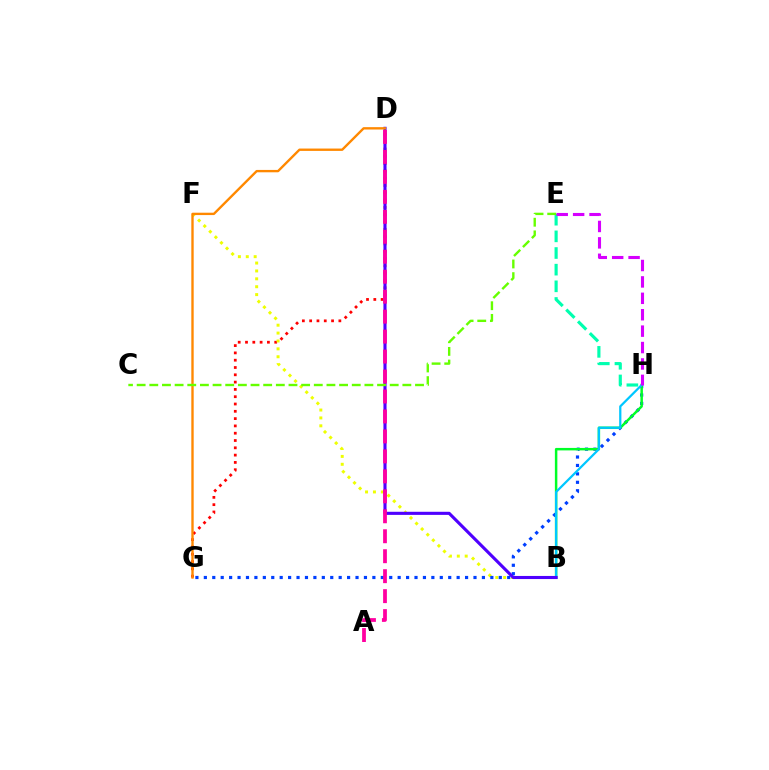{('D', 'G'): [{'color': '#ff0000', 'line_style': 'dotted', 'thickness': 1.98}, {'color': '#ff8800', 'line_style': 'solid', 'thickness': 1.7}], ('E', 'H'): [{'color': '#00ffaf', 'line_style': 'dashed', 'thickness': 2.26}, {'color': '#d600ff', 'line_style': 'dashed', 'thickness': 2.23}], ('B', 'F'): [{'color': '#eeff00', 'line_style': 'dotted', 'thickness': 2.14}], ('G', 'H'): [{'color': '#003fff', 'line_style': 'dotted', 'thickness': 2.29}], ('B', 'H'): [{'color': '#00ff27', 'line_style': 'solid', 'thickness': 1.78}, {'color': '#00c7ff', 'line_style': 'solid', 'thickness': 1.61}], ('B', 'D'): [{'color': '#4f00ff', 'line_style': 'solid', 'thickness': 2.24}], ('A', 'D'): [{'color': '#ff00a0', 'line_style': 'dashed', 'thickness': 2.71}], ('C', 'E'): [{'color': '#66ff00', 'line_style': 'dashed', 'thickness': 1.72}]}